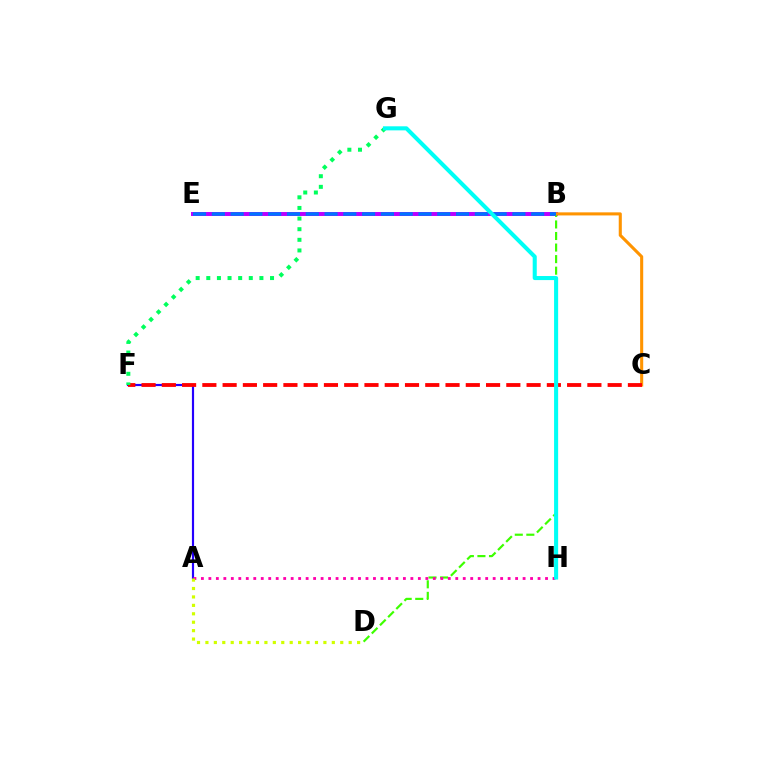{('B', 'E'): [{'color': '#b900ff', 'line_style': 'solid', 'thickness': 2.84}, {'color': '#0074ff', 'line_style': 'dashed', 'thickness': 2.55}], ('A', 'F'): [{'color': '#2500ff', 'line_style': 'solid', 'thickness': 1.56}], ('B', 'D'): [{'color': '#3dff00', 'line_style': 'dashed', 'thickness': 1.57}], ('B', 'C'): [{'color': '#ff9400', 'line_style': 'solid', 'thickness': 2.22}], ('C', 'F'): [{'color': '#ff0000', 'line_style': 'dashed', 'thickness': 2.75}], ('A', 'H'): [{'color': '#ff00ac', 'line_style': 'dotted', 'thickness': 2.03}], ('A', 'D'): [{'color': '#d1ff00', 'line_style': 'dotted', 'thickness': 2.29}], ('F', 'G'): [{'color': '#00ff5c', 'line_style': 'dotted', 'thickness': 2.89}], ('G', 'H'): [{'color': '#00fff6', 'line_style': 'solid', 'thickness': 2.92}]}